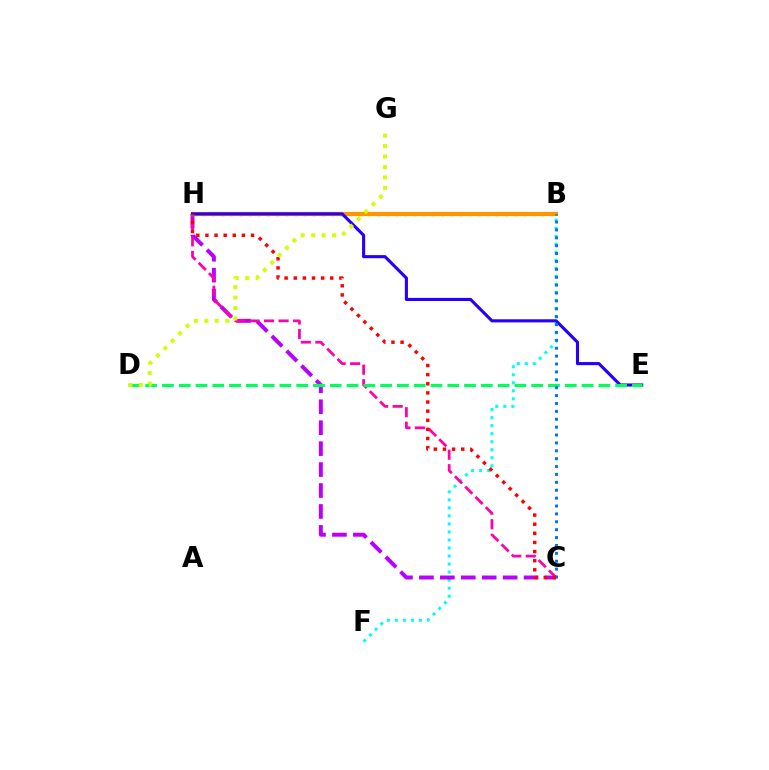{('B', 'F'): [{'color': '#00fff6', 'line_style': 'dotted', 'thickness': 2.18}], ('C', 'H'): [{'color': '#b900ff', 'line_style': 'dashed', 'thickness': 2.84}, {'color': '#ff00ac', 'line_style': 'dashed', 'thickness': 1.98}, {'color': '#ff0000', 'line_style': 'dotted', 'thickness': 2.48}], ('B', 'H'): [{'color': '#3dff00', 'line_style': 'dotted', 'thickness': 2.49}, {'color': '#ff9400', 'line_style': 'solid', 'thickness': 3.0}], ('E', 'H'): [{'color': '#2500ff', 'line_style': 'solid', 'thickness': 2.23}], ('D', 'E'): [{'color': '#00ff5c', 'line_style': 'dashed', 'thickness': 2.28}], ('B', 'C'): [{'color': '#0074ff', 'line_style': 'dotted', 'thickness': 2.14}], ('D', 'G'): [{'color': '#d1ff00', 'line_style': 'dotted', 'thickness': 2.84}]}